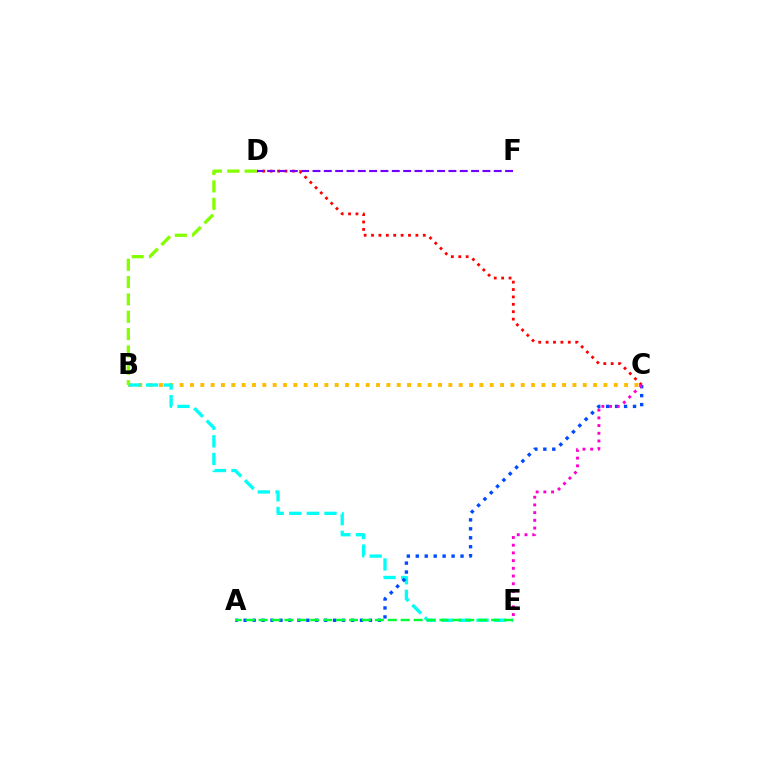{('B', 'C'): [{'color': '#ffbd00', 'line_style': 'dotted', 'thickness': 2.81}], ('B', 'E'): [{'color': '#00fff6', 'line_style': 'dashed', 'thickness': 2.39}], ('C', 'D'): [{'color': '#ff0000', 'line_style': 'dotted', 'thickness': 2.01}], ('B', 'D'): [{'color': '#84ff00', 'line_style': 'dashed', 'thickness': 2.36}], ('A', 'C'): [{'color': '#004bff', 'line_style': 'dotted', 'thickness': 2.43}], ('C', 'E'): [{'color': '#ff00cf', 'line_style': 'dotted', 'thickness': 2.09}], ('A', 'E'): [{'color': '#00ff39', 'line_style': 'dashed', 'thickness': 1.75}], ('D', 'F'): [{'color': '#7200ff', 'line_style': 'dashed', 'thickness': 1.54}]}